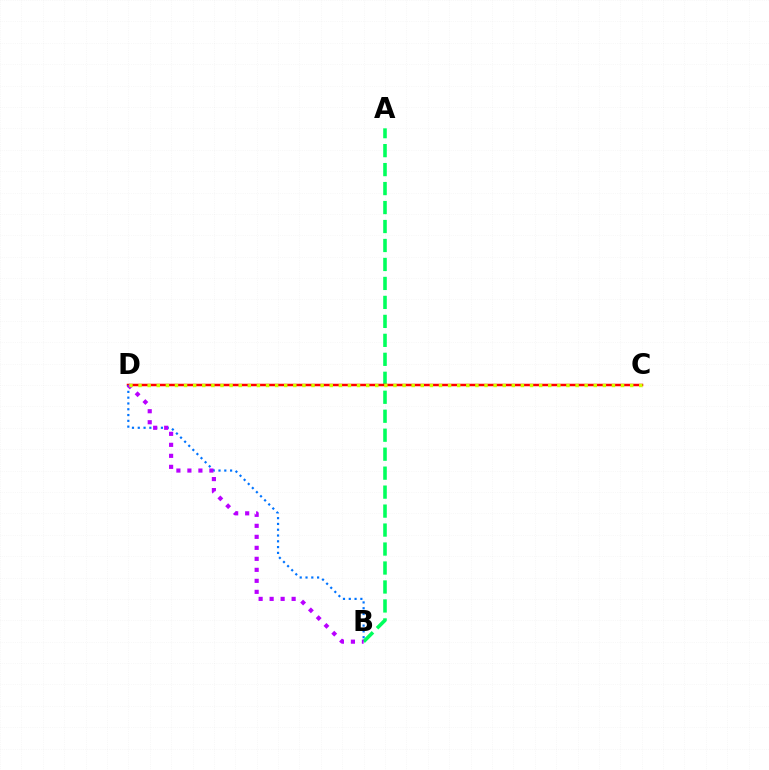{('A', 'B'): [{'color': '#00ff5c', 'line_style': 'dashed', 'thickness': 2.58}], ('C', 'D'): [{'color': '#ff0000', 'line_style': 'solid', 'thickness': 1.8}, {'color': '#d1ff00', 'line_style': 'dotted', 'thickness': 2.47}], ('B', 'D'): [{'color': '#0074ff', 'line_style': 'dotted', 'thickness': 1.57}, {'color': '#b900ff', 'line_style': 'dotted', 'thickness': 2.99}]}